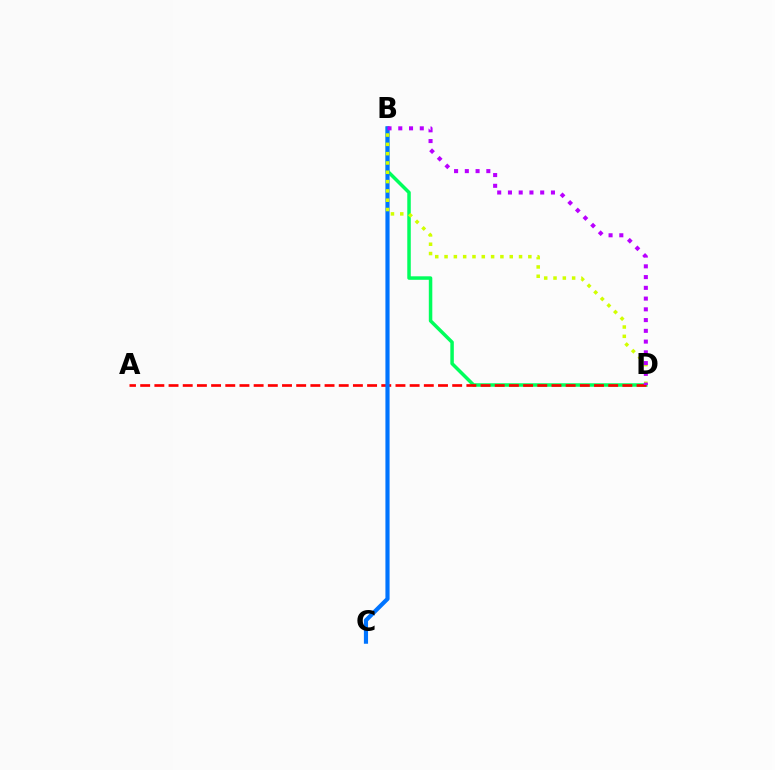{('B', 'D'): [{'color': '#00ff5c', 'line_style': 'solid', 'thickness': 2.51}, {'color': '#d1ff00', 'line_style': 'dotted', 'thickness': 2.53}, {'color': '#b900ff', 'line_style': 'dotted', 'thickness': 2.92}], ('A', 'D'): [{'color': '#ff0000', 'line_style': 'dashed', 'thickness': 1.93}], ('B', 'C'): [{'color': '#0074ff', 'line_style': 'solid', 'thickness': 2.99}]}